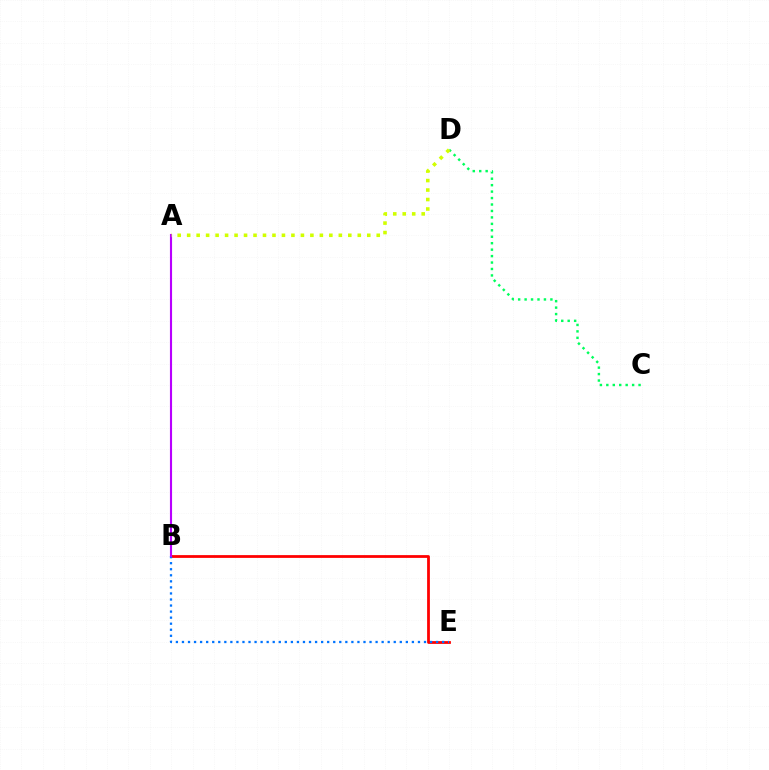{('B', 'E'): [{'color': '#ff0000', 'line_style': 'solid', 'thickness': 2.0}, {'color': '#0074ff', 'line_style': 'dotted', 'thickness': 1.64}], ('C', 'D'): [{'color': '#00ff5c', 'line_style': 'dotted', 'thickness': 1.75}], ('A', 'B'): [{'color': '#b900ff', 'line_style': 'solid', 'thickness': 1.53}], ('A', 'D'): [{'color': '#d1ff00', 'line_style': 'dotted', 'thickness': 2.58}]}